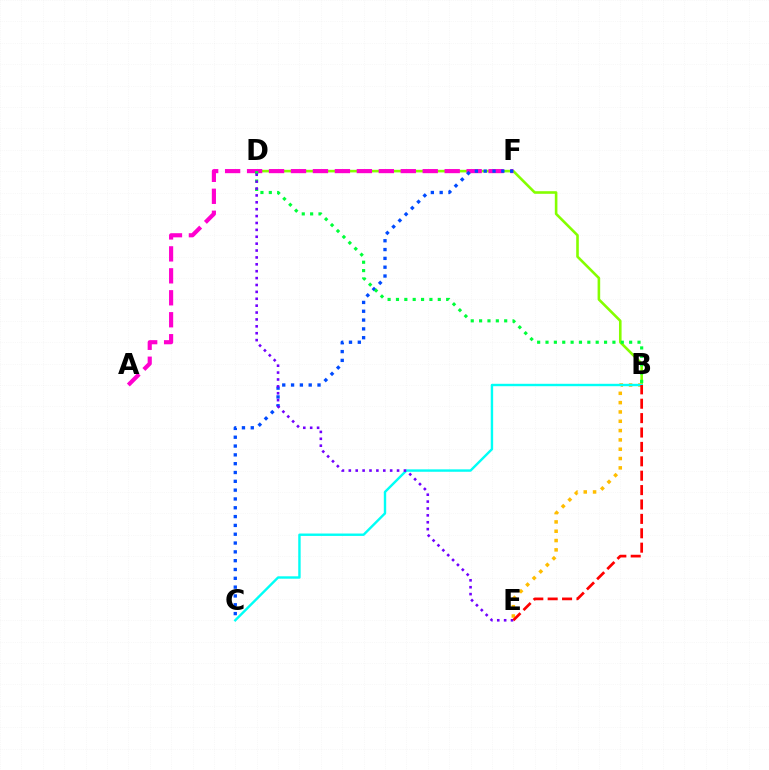{('B', 'D'): [{'color': '#84ff00', 'line_style': 'solid', 'thickness': 1.87}, {'color': '#00ff39', 'line_style': 'dotted', 'thickness': 2.27}], ('A', 'F'): [{'color': '#ff00cf', 'line_style': 'dashed', 'thickness': 2.98}], ('B', 'E'): [{'color': '#ffbd00', 'line_style': 'dotted', 'thickness': 2.53}, {'color': '#ff0000', 'line_style': 'dashed', 'thickness': 1.96}], ('B', 'C'): [{'color': '#00fff6', 'line_style': 'solid', 'thickness': 1.73}], ('C', 'F'): [{'color': '#004bff', 'line_style': 'dotted', 'thickness': 2.4}], ('D', 'E'): [{'color': '#7200ff', 'line_style': 'dotted', 'thickness': 1.87}]}